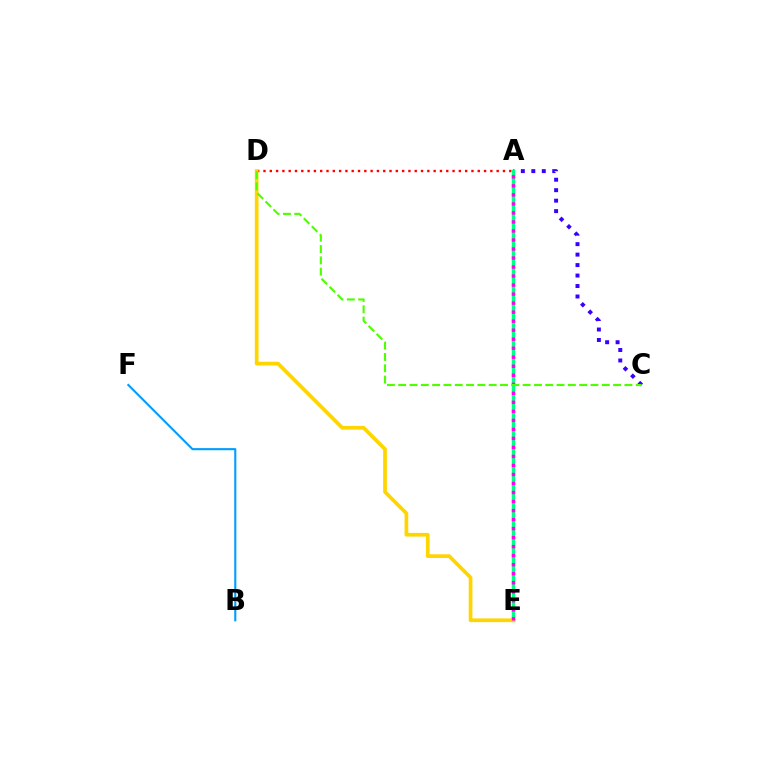{('A', 'D'): [{'color': '#ff0000', 'line_style': 'dotted', 'thickness': 1.71}], ('A', 'C'): [{'color': '#3700ff', 'line_style': 'dotted', 'thickness': 2.84}], ('A', 'E'): [{'color': '#00ff86', 'line_style': 'solid', 'thickness': 2.49}, {'color': '#ff00ed', 'line_style': 'dotted', 'thickness': 2.45}], ('D', 'E'): [{'color': '#ffd500', 'line_style': 'solid', 'thickness': 2.67}], ('B', 'F'): [{'color': '#009eff', 'line_style': 'solid', 'thickness': 1.52}], ('C', 'D'): [{'color': '#4fff00', 'line_style': 'dashed', 'thickness': 1.54}]}